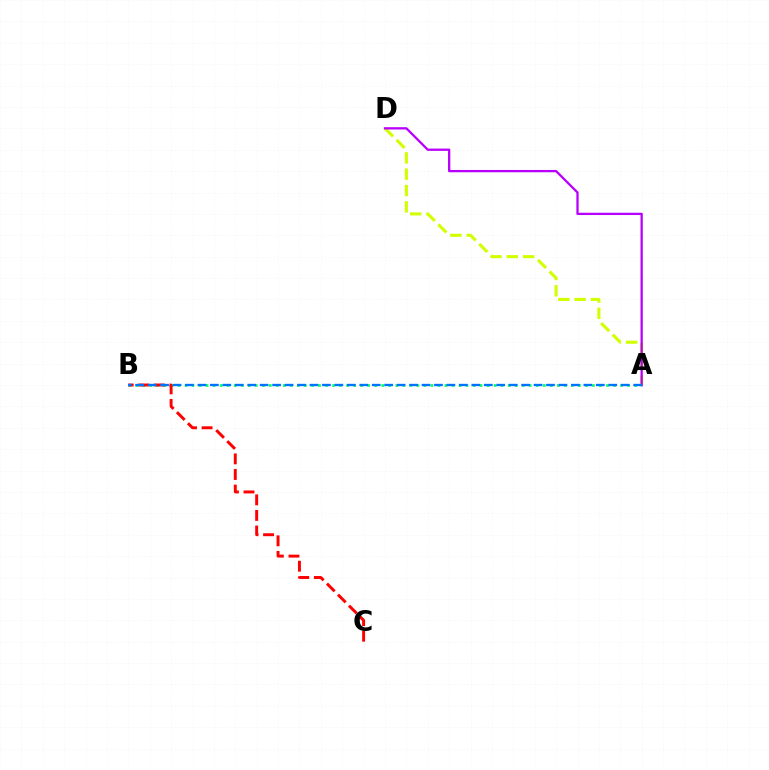{('A', 'B'): [{'color': '#00ff5c', 'line_style': 'dotted', 'thickness': 1.91}, {'color': '#0074ff', 'line_style': 'dashed', 'thickness': 1.69}], ('A', 'D'): [{'color': '#d1ff00', 'line_style': 'dashed', 'thickness': 2.22}, {'color': '#b900ff', 'line_style': 'solid', 'thickness': 1.65}], ('B', 'C'): [{'color': '#ff0000', 'line_style': 'dashed', 'thickness': 2.12}]}